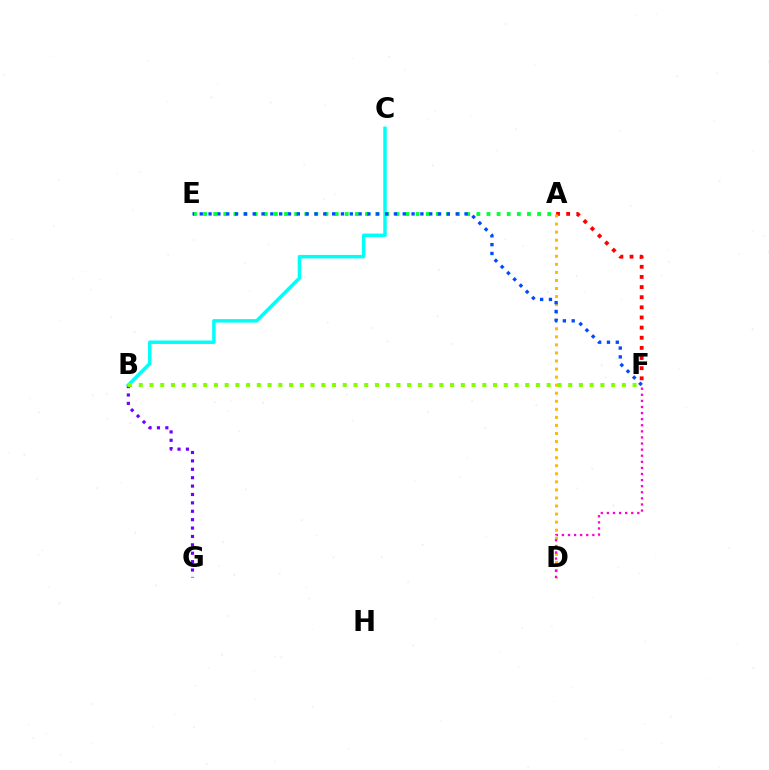{('A', 'F'): [{'color': '#ff0000', 'line_style': 'dotted', 'thickness': 2.75}], ('B', 'G'): [{'color': '#7200ff', 'line_style': 'dotted', 'thickness': 2.28}], ('B', 'C'): [{'color': '#00fff6', 'line_style': 'solid', 'thickness': 2.51}], ('A', 'E'): [{'color': '#00ff39', 'line_style': 'dotted', 'thickness': 2.75}], ('A', 'D'): [{'color': '#ffbd00', 'line_style': 'dotted', 'thickness': 2.19}], ('E', 'F'): [{'color': '#004bff', 'line_style': 'dotted', 'thickness': 2.4}], ('B', 'F'): [{'color': '#84ff00', 'line_style': 'dotted', 'thickness': 2.92}], ('D', 'F'): [{'color': '#ff00cf', 'line_style': 'dotted', 'thickness': 1.66}]}